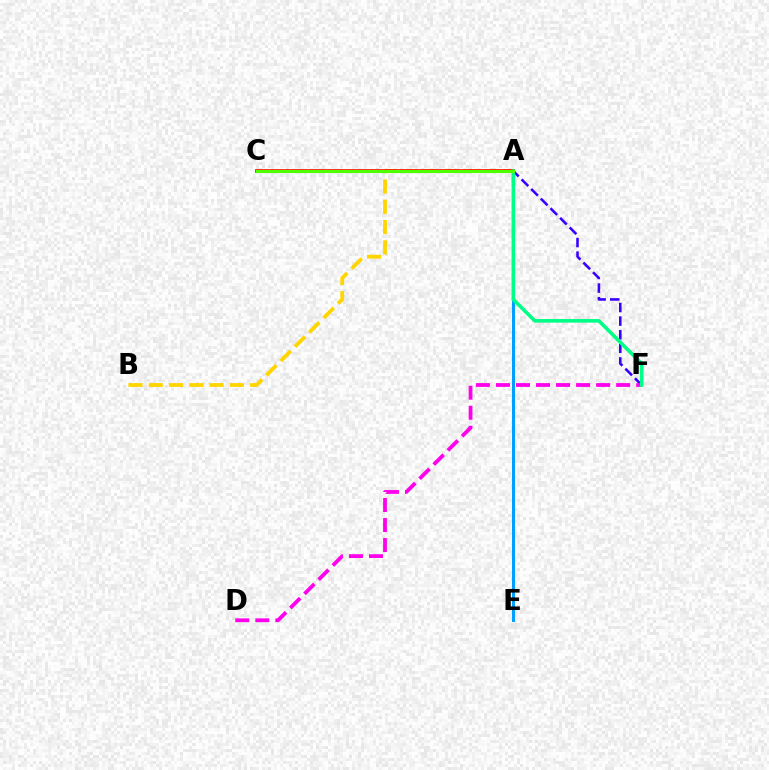{('A', 'B'): [{'color': '#ffd500', 'line_style': 'dashed', 'thickness': 2.76}], ('A', 'F'): [{'color': '#3700ff', 'line_style': 'dashed', 'thickness': 1.85}, {'color': '#00ff86', 'line_style': 'solid', 'thickness': 2.58}], ('A', 'C'): [{'color': '#ff0000', 'line_style': 'solid', 'thickness': 2.62}, {'color': '#4fff00', 'line_style': 'solid', 'thickness': 2.25}], ('A', 'E'): [{'color': '#009eff', 'line_style': 'solid', 'thickness': 2.15}], ('D', 'F'): [{'color': '#ff00ed', 'line_style': 'dashed', 'thickness': 2.72}]}